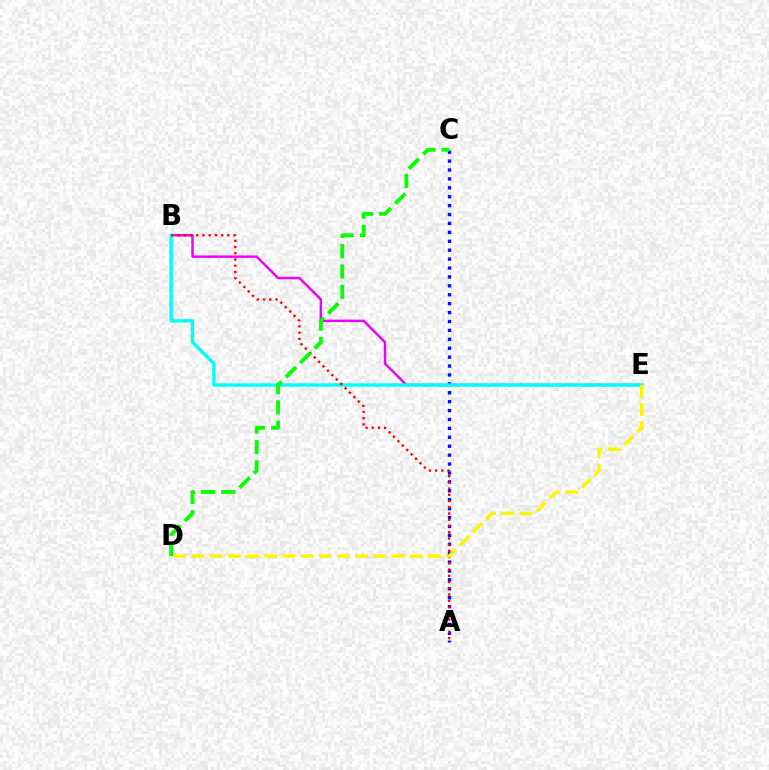{('B', 'E'): [{'color': '#ee00ff', 'line_style': 'solid', 'thickness': 1.77}, {'color': '#00fff6', 'line_style': 'solid', 'thickness': 2.45}], ('A', 'C'): [{'color': '#0010ff', 'line_style': 'dotted', 'thickness': 2.42}], ('A', 'B'): [{'color': '#ff0000', 'line_style': 'dotted', 'thickness': 1.69}], ('C', 'D'): [{'color': '#08ff00', 'line_style': 'dashed', 'thickness': 2.76}], ('D', 'E'): [{'color': '#fcf500', 'line_style': 'dashed', 'thickness': 2.47}]}